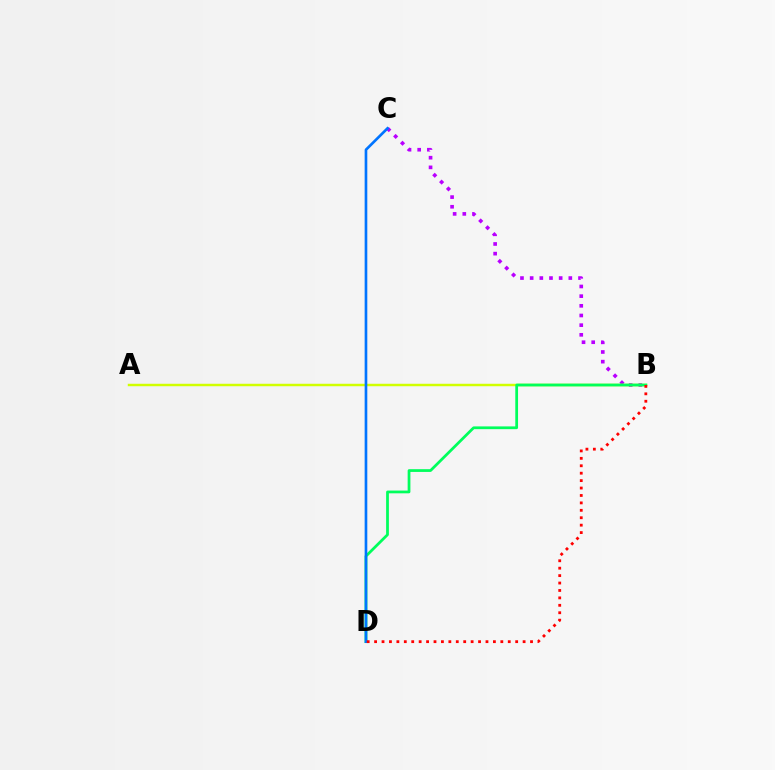{('B', 'C'): [{'color': '#b900ff', 'line_style': 'dotted', 'thickness': 2.63}], ('A', 'B'): [{'color': '#d1ff00', 'line_style': 'solid', 'thickness': 1.77}], ('B', 'D'): [{'color': '#00ff5c', 'line_style': 'solid', 'thickness': 1.98}, {'color': '#ff0000', 'line_style': 'dotted', 'thickness': 2.02}], ('C', 'D'): [{'color': '#0074ff', 'line_style': 'solid', 'thickness': 1.91}]}